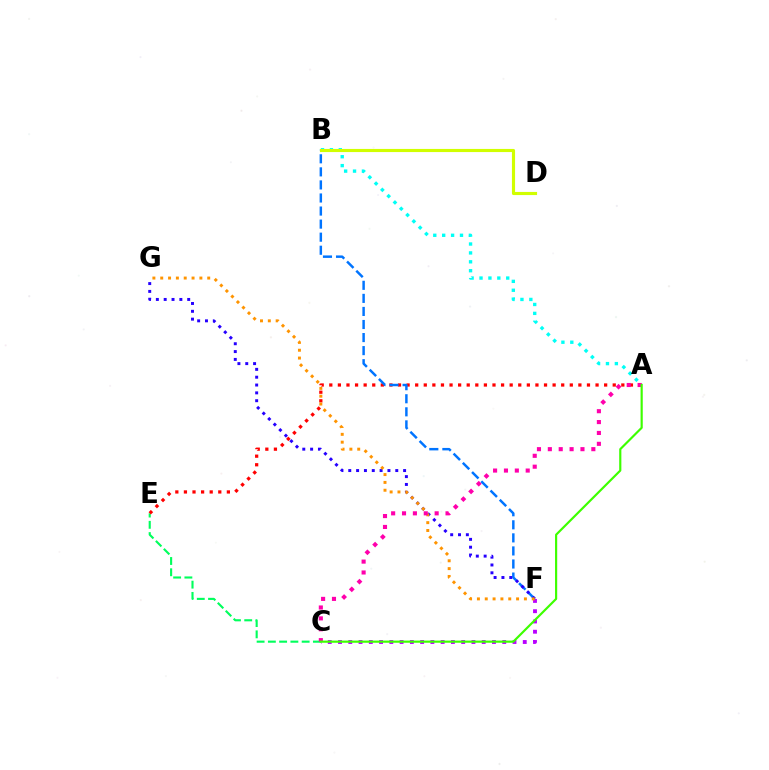{('C', 'E'): [{'color': '#00ff5c', 'line_style': 'dashed', 'thickness': 1.53}], ('C', 'F'): [{'color': '#b900ff', 'line_style': 'dotted', 'thickness': 2.79}], ('A', 'E'): [{'color': '#ff0000', 'line_style': 'dotted', 'thickness': 2.33}], ('A', 'B'): [{'color': '#00fff6', 'line_style': 'dotted', 'thickness': 2.42}], ('B', 'F'): [{'color': '#0074ff', 'line_style': 'dashed', 'thickness': 1.77}], ('B', 'D'): [{'color': '#d1ff00', 'line_style': 'solid', 'thickness': 2.26}], ('F', 'G'): [{'color': '#2500ff', 'line_style': 'dotted', 'thickness': 2.13}, {'color': '#ff9400', 'line_style': 'dotted', 'thickness': 2.13}], ('A', 'C'): [{'color': '#ff00ac', 'line_style': 'dotted', 'thickness': 2.96}, {'color': '#3dff00', 'line_style': 'solid', 'thickness': 1.56}]}